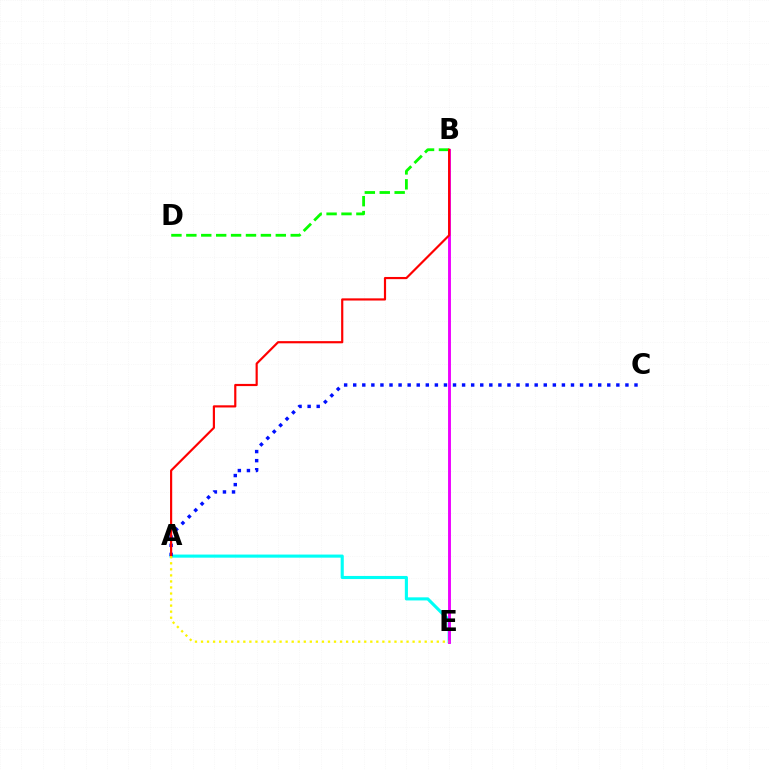{('B', 'D'): [{'color': '#08ff00', 'line_style': 'dashed', 'thickness': 2.03}], ('A', 'E'): [{'color': '#00fff6', 'line_style': 'solid', 'thickness': 2.24}, {'color': '#fcf500', 'line_style': 'dotted', 'thickness': 1.64}], ('B', 'E'): [{'color': '#ee00ff', 'line_style': 'solid', 'thickness': 2.09}], ('A', 'C'): [{'color': '#0010ff', 'line_style': 'dotted', 'thickness': 2.47}], ('A', 'B'): [{'color': '#ff0000', 'line_style': 'solid', 'thickness': 1.57}]}